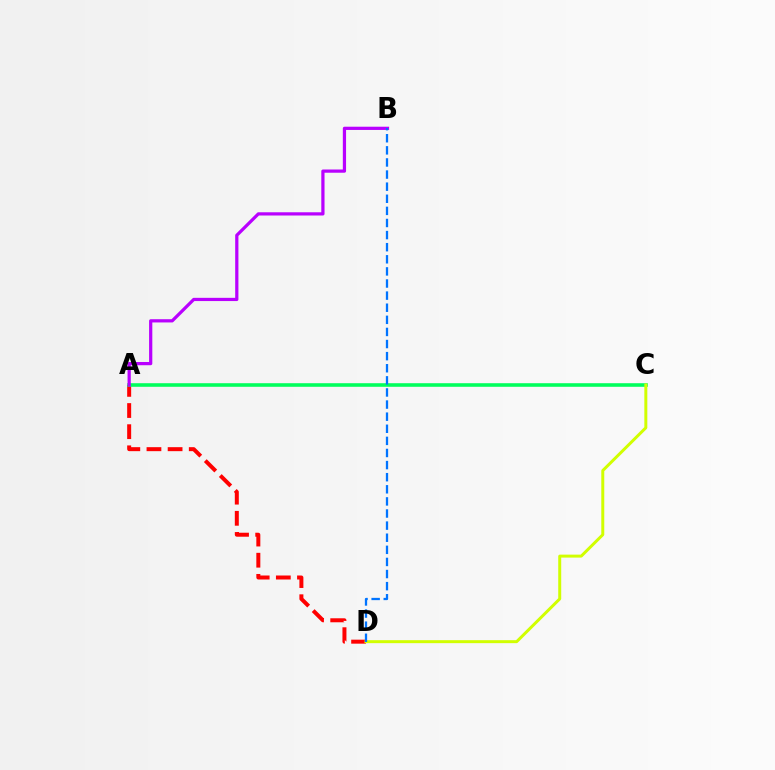{('A', 'D'): [{'color': '#ff0000', 'line_style': 'dashed', 'thickness': 2.87}], ('A', 'C'): [{'color': '#00ff5c', 'line_style': 'solid', 'thickness': 2.57}], ('A', 'B'): [{'color': '#b900ff', 'line_style': 'solid', 'thickness': 2.32}], ('C', 'D'): [{'color': '#d1ff00', 'line_style': 'solid', 'thickness': 2.14}], ('B', 'D'): [{'color': '#0074ff', 'line_style': 'dashed', 'thickness': 1.64}]}